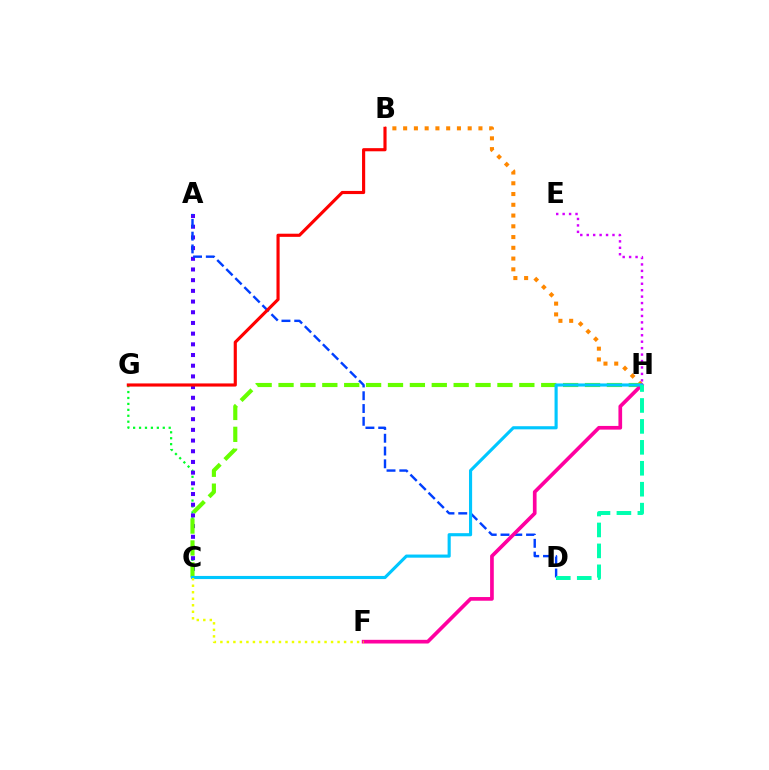{('C', 'G'): [{'color': '#00ff27', 'line_style': 'dotted', 'thickness': 1.61}], ('A', 'C'): [{'color': '#4f00ff', 'line_style': 'dotted', 'thickness': 2.91}], ('B', 'H'): [{'color': '#ff8800', 'line_style': 'dotted', 'thickness': 2.92}], ('C', 'H'): [{'color': '#66ff00', 'line_style': 'dashed', 'thickness': 2.97}, {'color': '#00c7ff', 'line_style': 'solid', 'thickness': 2.25}], ('E', 'H'): [{'color': '#d600ff', 'line_style': 'dotted', 'thickness': 1.75}], ('A', 'D'): [{'color': '#003fff', 'line_style': 'dashed', 'thickness': 1.74}], ('F', 'H'): [{'color': '#ff00a0', 'line_style': 'solid', 'thickness': 2.65}], ('D', 'H'): [{'color': '#00ffaf', 'line_style': 'dashed', 'thickness': 2.84}], ('B', 'G'): [{'color': '#ff0000', 'line_style': 'solid', 'thickness': 2.26}], ('C', 'F'): [{'color': '#eeff00', 'line_style': 'dotted', 'thickness': 1.77}]}